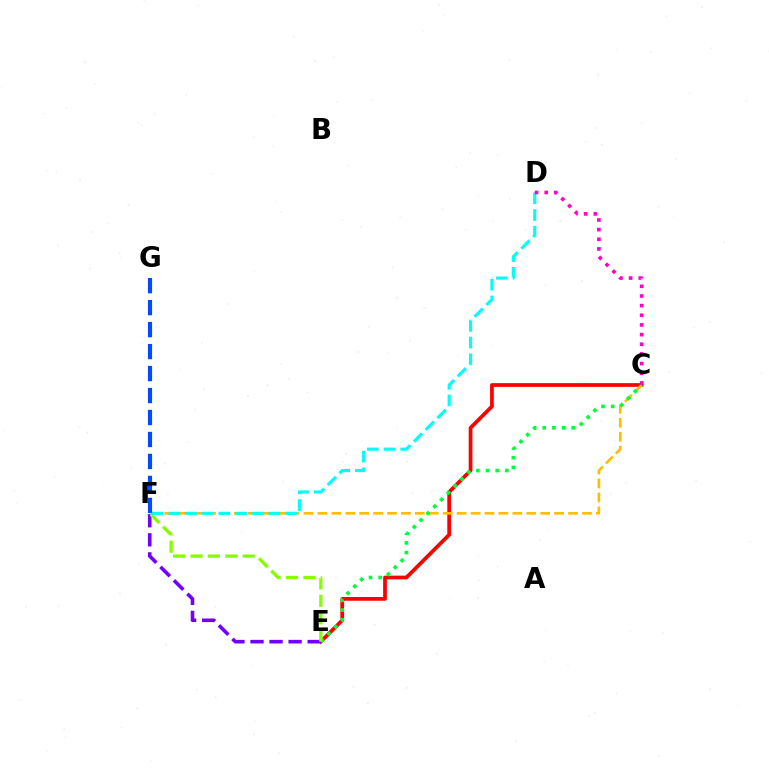{('C', 'E'): [{'color': '#ff0000', 'line_style': 'solid', 'thickness': 2.69}, {'color': '#00ff39', 'line_style': 'dotted', 'thickness': 2.62}], ('E', 'F'): [{'color': '#7200ff', 'line_style': 'dashed', 'thickness': 2.59}, {'color': '#84ff00', 'line_style': 'dashed', 'thickness': 2.36}], ('C', 'F'): [{'color': '#ffbd00', 'line_style': 'dashed', 'thickness': 1.89}], ('D', 'F'): [{'color': '#00fff6', 'line_style': 'dashed', 'thickness': 2.26}], ('F', 'G'): [{'color': '#004bff', 'line_style': 'dashed', 'thickness': 2.99}], ('C', 'D'): [{'color': '#ff00cf', 'line_style': 'dotted', 'thickness': 2.62}]}